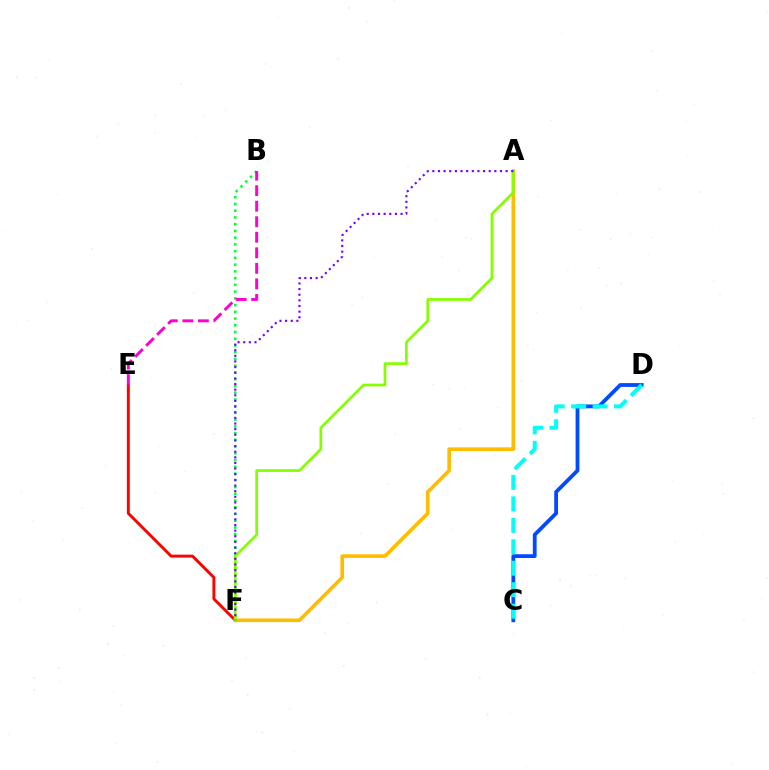{('C', 'D'): [{'color': '#004bff', 'line_style': 'solid', 'thickness': 2.73}, {'color': '#00fff6', 'line_style': 'dashed', 'thickness': 2.92}], ('E', 'F'): [{'color': '#ff0000', 'line_style': 'solid', 'thickness': 2.1}], ('B', 'F'): [{'color': '#00ff39', 'line_style': 'dotted', 'thickness': 1.83}], ('A', 'F'): [{'color': '#ffbd00', 'line_style': 'solid', 'thickness': 2.63}, {'color': '#84ff00', 'line_style': 'solid', 'thickness': 1.96}, {'color': '#7200ff', 'line_style': 'dotted', 'thickness': 1.53}], ('B', 'E'): [{'color': '#ff00cf', 'line_style': 'dashed', 'thickness': 2.11}]}